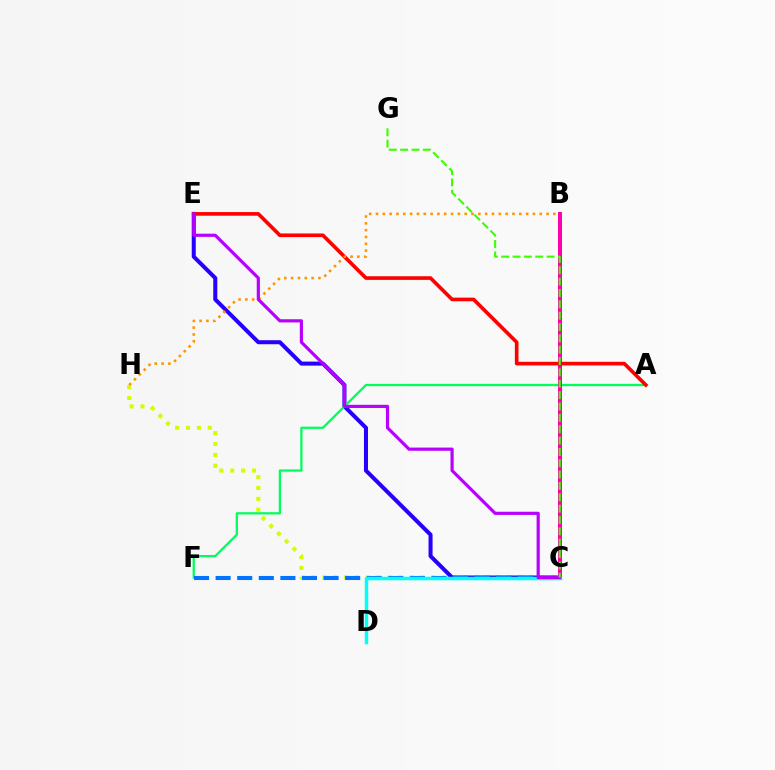{('C', 'H'): [{'color': '#d1ff00', 'line_style': 'dotted', 'thickness': 2.95}], ('C', 'E'): [{'color': '#2500ff', 'line_style': 'solid', 'thickness': 2.9}, {'color': '#b900ff', 'line_style': 'solid', 'thickness': 2.29}], ('A', 'F'): [{'color': '#00ff5c', 'line_style': 'solid', 'thickness': 1.65}], ('B', 'C'): [{'color': '#ff00ac', 'line_style': 'solid', 'thickness': 2.88}], ('C', 'F'): [{'color': '#0074ff', 'line_style': 'dashed', 'thickness': 2.93}], ('C', 'D'): [{'color': '#00fff6', 'line_style': 'solid', 'thickness': 2.5}], ('A', 'E'): [{'color': '#ff0000', 'line_style': 'solid', 'thickness': 2.63}], ('B', 'H'): [{'color': '#ff9400', 'line_style': 'dotted', 'thickness': 1.85}], ('C', 'G'): [{'color': '#3dff00', 'line_style': 'dashed', 'thickness': 1.54}]}